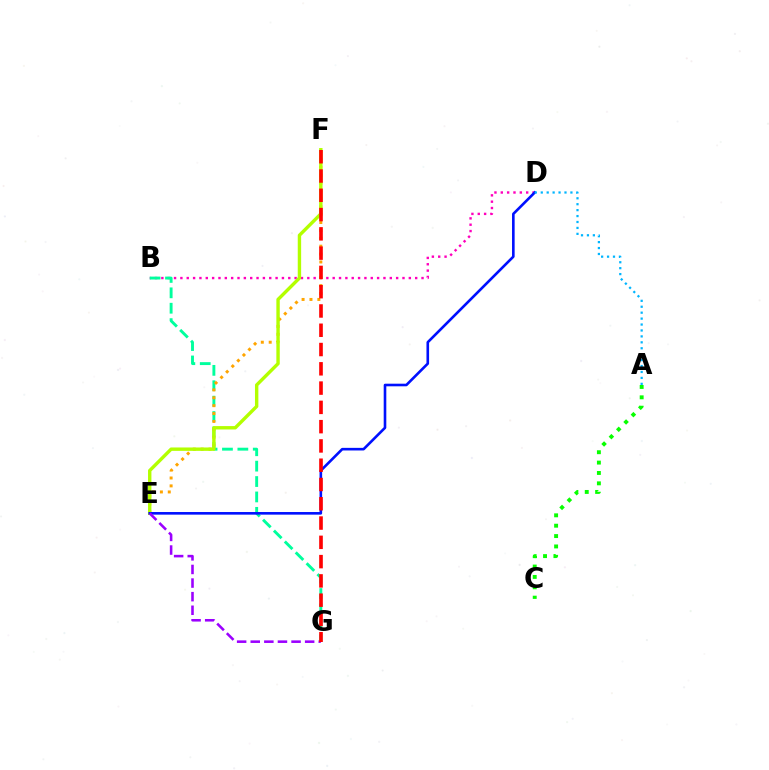{('B', 'D'): [{'color': '#ff00bd', 'line_style': 'dotted', 'thickness': 1.72}], ('B', 'G'): [{'color': '#00ff9d', 'line_style': 'dashed', 'thickness': 2.09}], ('E', 'F'): [{'color': '#ffa500', 'line_style': 'dotted', 'thickness': 2.14}, {'color': '#b3ff00', 'line_style': 'solid', 'thickness': 2.44}], ('A', 'C'): [{'color': '#08ff00', 'line_style': 'dotted', 'thickness': 2.82}], ('D', 'E'): [{'color': '#0010ff', 'line_style': 'solid', 'thickness': 1.88}], ('E', 'G'): [{'color': '#9b00ff', 'line_style': 'dashed', 'thickness': 1.85}], ('F', 'G'): [{'color': '#ff0000', 'line_style': 'dashed', 'thickness': 2.62}], ('A', 'D'): [{'color': '#00b5ff', 'line_style': 'dotted', 'thickness': 1.61}]}